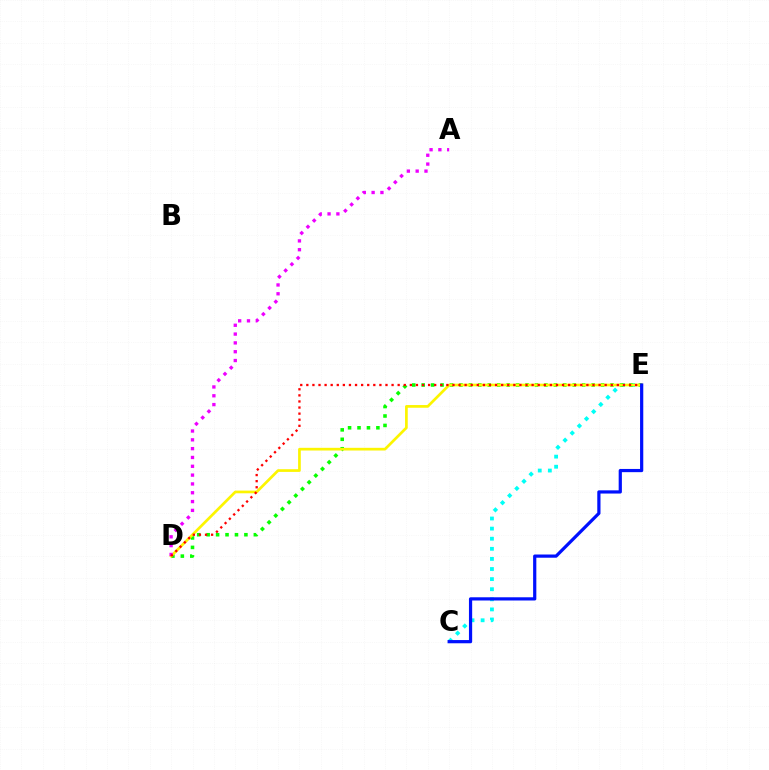{('C', 'E'): [{'color': '#00fff6', 'line_style': 'dotted', 'thickness': 2.74}, {'color': '#0010ff', 'line_style': 'solid', 'thickness': 2.31}], ('D', 'E'): [{'color': '#08ff00', 'line_style': 'dotted', 'thickness': 2.57}, {'color': '#fcf500', 'line_style': 'solid', 'thickness': 1.94}, {'color': '#ff0000', 'line_style': 'dotted', 'thickness': 1.65}], ('A', 'D'): [{'color': '#ee00ff', 'line_style': 'dotted', 'thickness': 2.4}]}